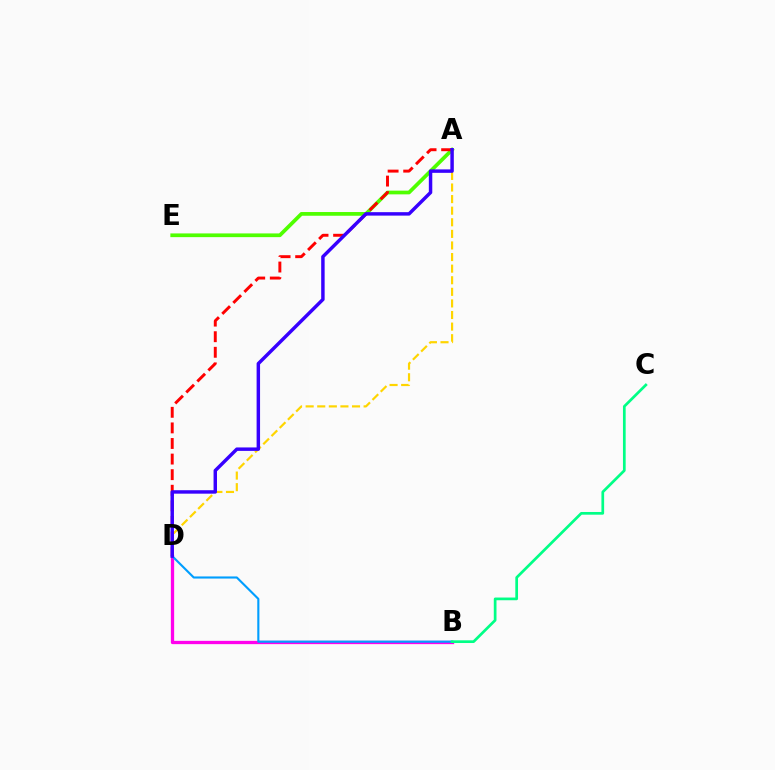{('A', 'D'): [{'color': '#ffd500', 'line_style': 'dashed', 'thickness': 1.57}, {'color': '#ff0000', 'line_style': 'dashed', 'thickness': 2.12}, {'color': '#3700ff', 'line_style': 'solid', 'thickness': 2.48}], ('A', 'E'): [{'color': '#4fff00', 'line_style': 'solid', 'thickness': 2.68}], ('B', 'D'): [{'color': '#ff00ed', 'line_style': 'solid', 'thickness': 2.37}, {'color': '#009eff', 'line_style': 'solid', 'thickness': 1.53}], ('B', 'C'): [{'color': '#00ff86', 'line_style': 'solid', 'thickness': 1.95}]}